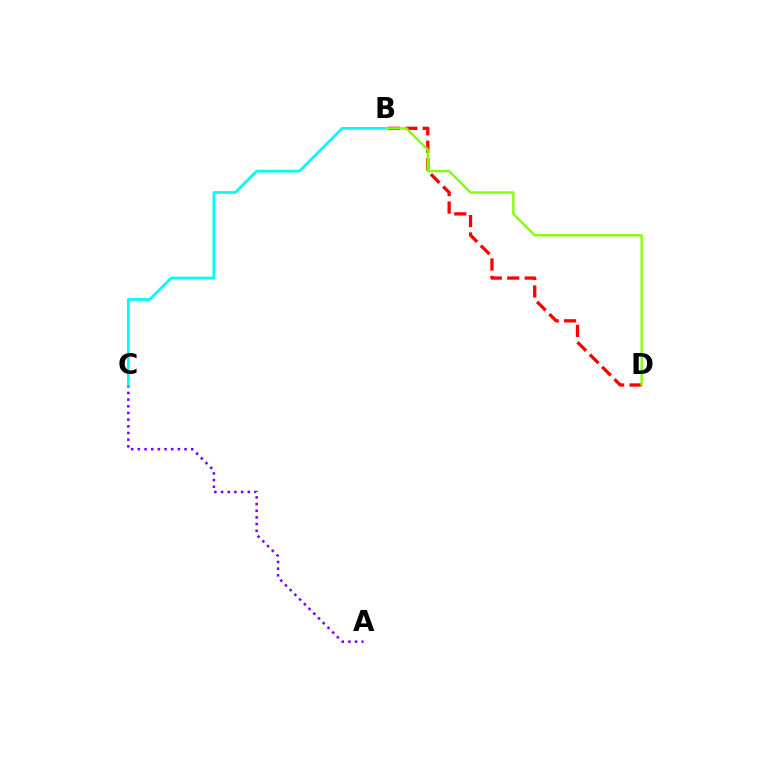{('B', 'D'): [{'color': '#ff0000', 'line_style': 'dashed', 'thickness': 2.37}, {'color': '#84ff00', 'line_style': 'solid', 'thickness': 1.69}], ('A', 'C'): [{'color': '#7200ff', 'line_style': 'dotted', 'thickness': 1.81}], ('B', 'C'): [{'color': '#00fff6', 'line_style': 'solid', 'thickness': 2.0}]}